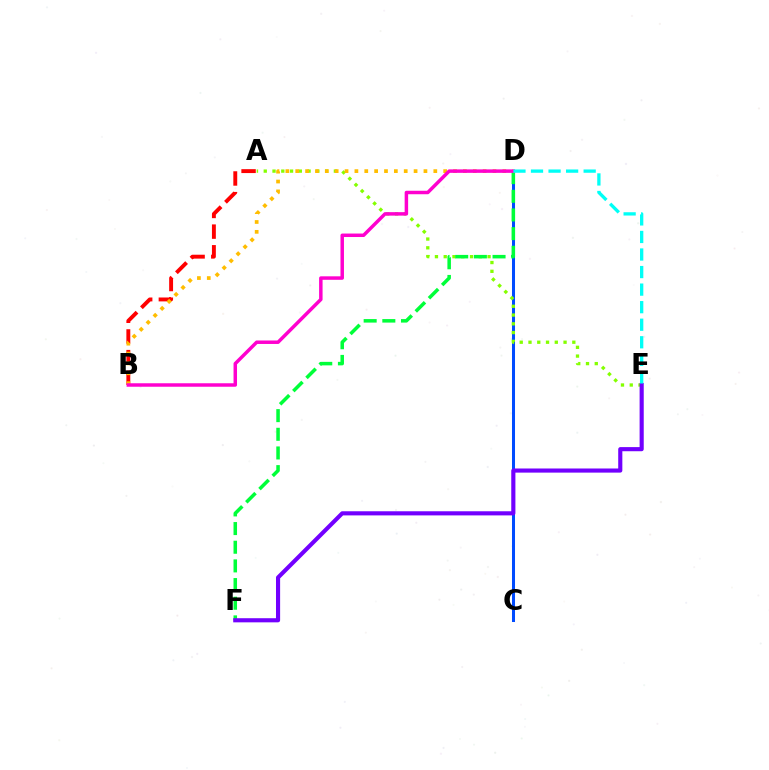{('C', 'D'): [{'color': '#004bff', 'line_style': 'solid', 'thickness': 2.18}], ('A', 'B'): [{'color': '#ff0000', 'line_style': 'dashed', 'thickness': 2.81}], ('A', 'E'): [{'color': '#84ff00', 'line_style': 'dotted', 'thickness': 2.38}], ('B', 'D'): [{'color': '#ffbd00', 'line_style': 'dotted', 'thickness': 2.68}, {'color': '#ff00cf', 'line_style': 'solid', 'thickness': 2.51}], ('D', 'F'): [{'color': '#00ff39', 'line_style': 'dashed', 'thickness': 2.54}], ('E', 'F'): [{'color': '#7200ff', 'line_style': 'solid', 'thickness': 2.97}], ('D', 'E'): [{'color': '#00fff6', 'line_style': 'dashed', 'thickness': 2.38}]}